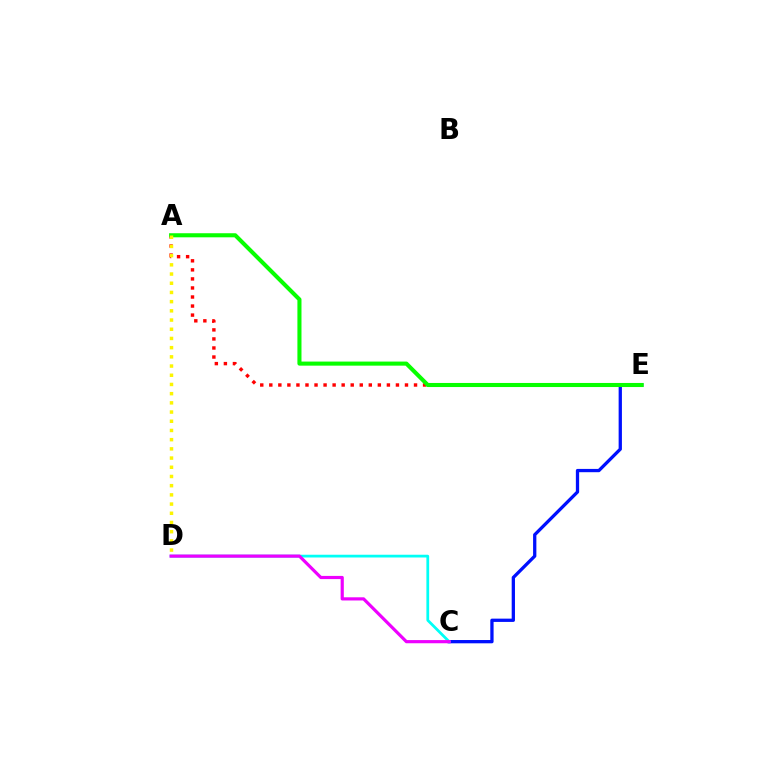{('C', 'E'): [{'color': '#0010ff', 'line_style': 'solid', 'thickness': 2.36}], ('A', 'E'): [{'color': '#ff0000', 'line_style': 'dotted', 'thickness': 2.46}, {'color': '#08ff00', 'line_style': 'solid', 'thickness': 2.94}], ('C', 'D'): [{'color': '#00fff6', 'line_style': 'solid', 'thickness': 1.98}, {'color': '#ee00ff', 'line_style': 'solid', 'thickness': 2.29}], ('A', 'D'): [{'color': '#fcf500', 'line_style': 'dotted', 'thickness': 2.5}]}